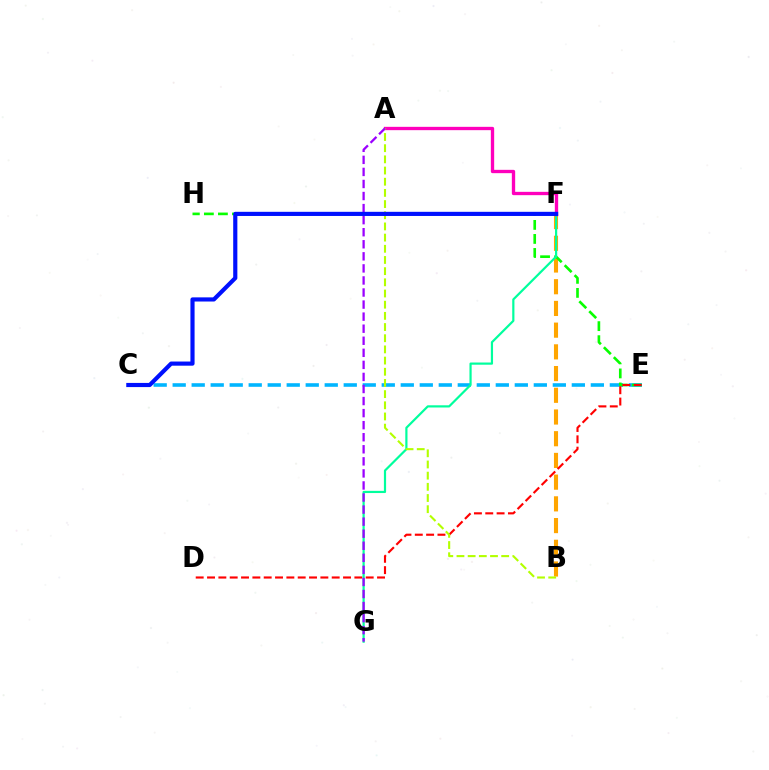{('B', 'F'): [{'color': '#ffa500', 'line_style': 'dashed', 'thickness': 2.95}], ('C', 'E'): [{'color': '#00b5ff', 'line_style': 'dashed', 'thickness': 2.58}], ('E', 'H'): [{'color': '#08ff00', 'line_style': 'dashed', 'thickness': 1.91}], ('D', 'E'): [{'color': '#ff0000', 'line_style': 'dashed', 'thickness': 1.54}], ('F', 'G'): [{'color': '#00ff9d', 'line_style': 'solid', 'thickness': 1.58}], ('A', 'F'): [{'color': '#ff00bd', 'line_style': 'solid', 'thickness': 2.4}], ('A', 'B'): [{'color': '#b3ff00', 'line_style': 'dashed', 'thickness': 1.52}], ('A', 'G'): [{'color': '#9b00ff', 'line_style': 'dashed', 'thickness': 1.64}], ('C', 'F'): [{'color': '#0010ff', 'line_style': 'solid', 'thickness': 2.99}]}